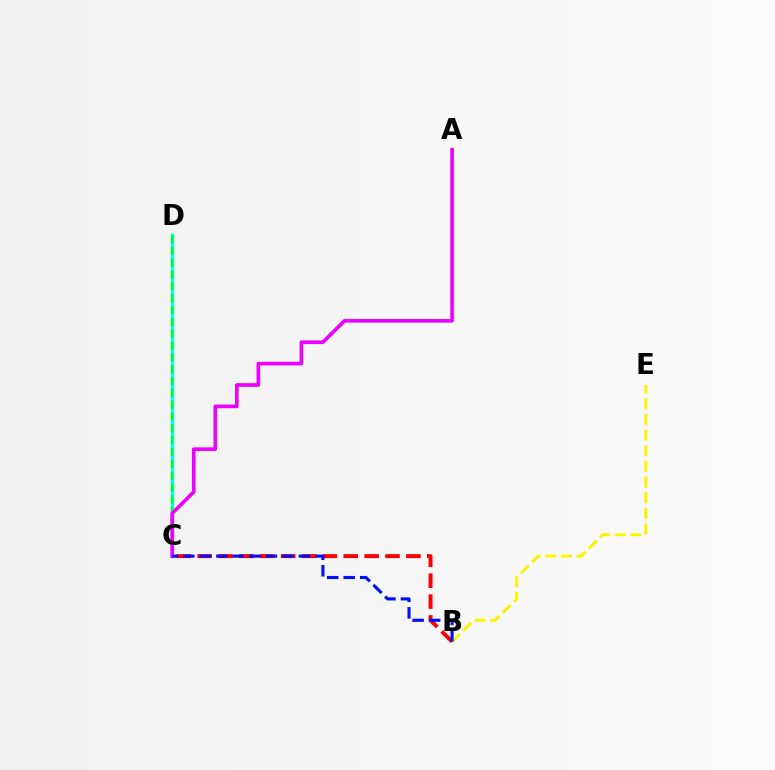{('C', 'D'): [{'color': '#00fff6', 'line_style': 'solid', 'thickness': 2.43}, {'color': '#08ff00', 'line_style': 'dashed', 'thickness': 1.61}], ('B', 'C'): [{'color': '#ff0000', 'line_style': 'dashed', 'thickness': 2.84}, {'color': '#0010ff', 'line_style': 'dashed', 'thickness': 2.24}], ('B', 'E'): [{'color': '#fcf500', 'line_style': 'dashed', 'thickness': 2.13}], ('A', 'C'): [{'color': '#ee00ff', 'line_style': 'solid', 'thickness': 2.62}]}